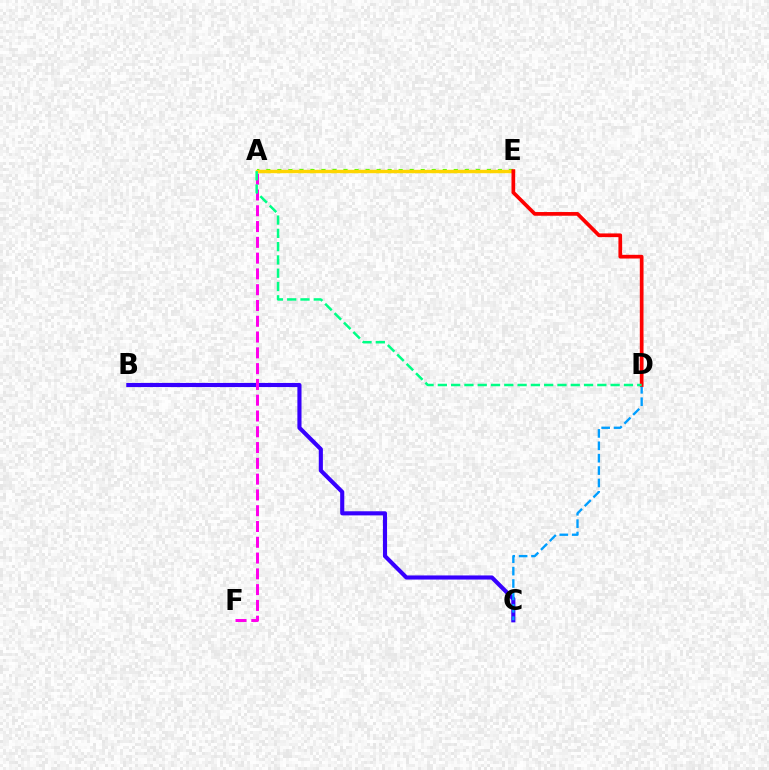{('B', 'C'): [{'color': '#3700ff', 'line_style': 'solid', 'thickness': 2.96}], ('C', 'D'): [{'color': '#009eff', 'line_style': 'dashed', 'thickness': 1.68}], ('A', 'F'): [{'color': '#ff00ed', 'line_style': 'dashed', 'thickness': 2.14}], ('A', 'E'): [{'color': '#4fff00', 'line_style': 'dotted', 'thickness': 3.0}, {'color': '#ffd500', 'line_style': 'solid', 'thickness': 2.47}], ('D', 'E'): [{'color': '#ff0000', 'line_style': 'solid', 'thickness': 2.67}], ('A', 'D'): [{'color': '#00ff86', 'line_style': 'dashed', 'thickness': 1.81}]}